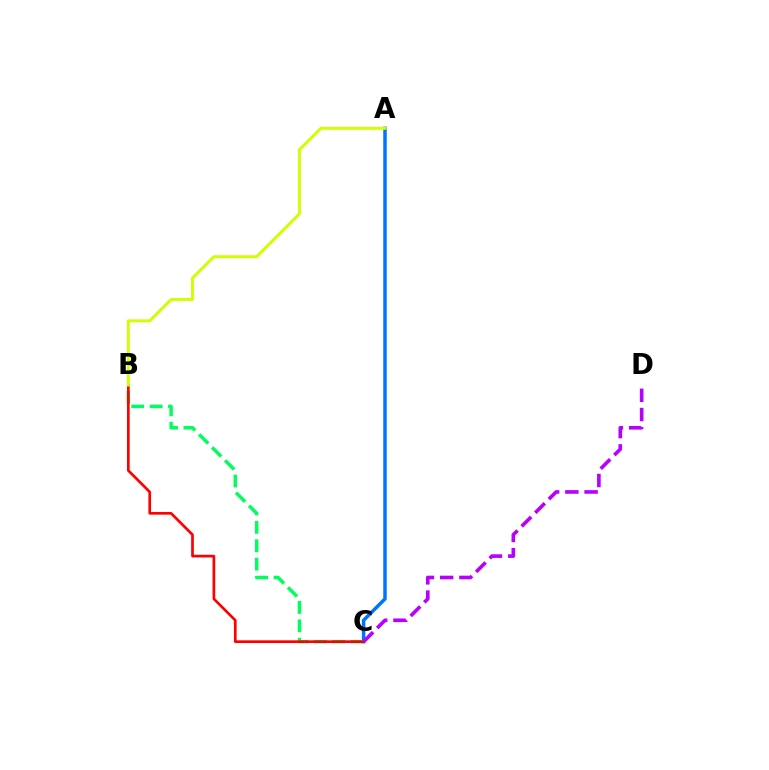{('A', 'C'): [{'color': '#0074ff', 'line_style': 'solid', 'thickness': 2.51}], ('B', 'C'): [{'color': '#00ff5c', 'line_style': 'dashed', 'thickness': 2.5}, {'color': '#ff0000', 'line_style': 'solid', 'thickness': 1.93}], ('C', 'D'): [{'color': '#b900ff', 'line_style': 'dashed', 'thickness': 2.61}], ('A', 'B'): [{'color': '#d1ff00', 'line_style': 'solid', 'thickness': 2.11}]}